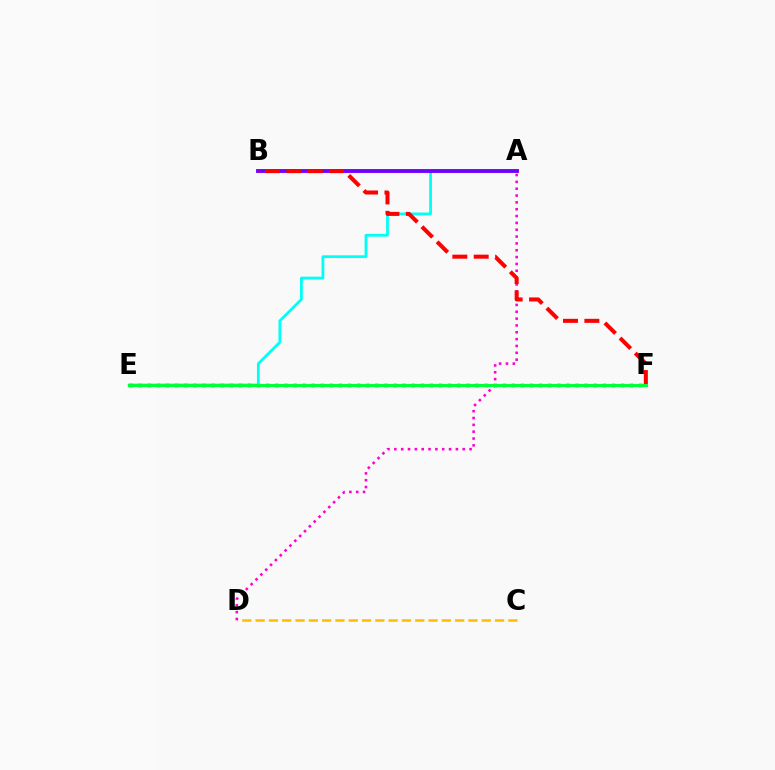{('E', 'F'): [{'color': '#004bff', 'line_style': 'dotted', 'thickness': 2.47}, {'color': '#84ff00', 'line_style': 'solid', 'thickness': 2.25}, {'color': '#00ff39', 'line_style': 'solid', 'thickness': 2.2}], ('C', 'D'): [{'color': '#ffbd00', 'line_style': 'dashed', 'thickness': 1.81}], ('A', 'D'): [{'color': '#ff00cf', 'line_style': 'dotted', 'thickness': 1.86}], ('A', 'E'): [{'color': '#00fff6', 'line_style': 'solid', 'thickness': 2.0}], ('A', 'B'): [{'color': '#7200ff', 'line_style': 'solid', 'thickness': 2.78}], ('B', 'F'): [{'color': '#ff0000', 'line_style': 'dashed', 'thickness': 2.9}]}